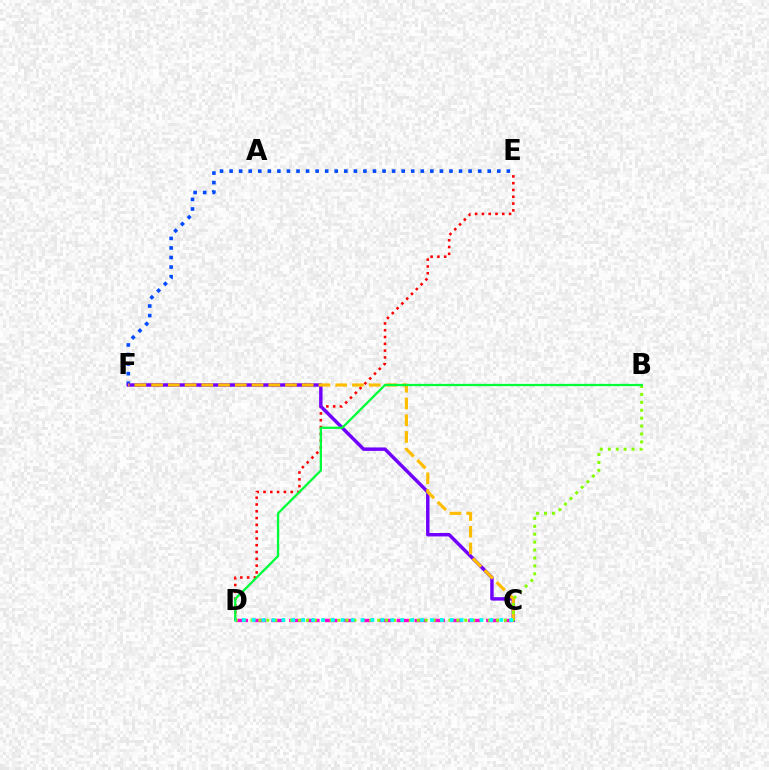{('E', 'F'): [{'color': '#004bff', 'line_style': 'dotted', 'thickness': 2.6}], ('C', 'D'): [{'color': '#ff00cf', 'line_style': 'dashed', 'thickness': 2.43}, {'color': '#00fff6', 'line_style': 'dotted', 'thickness': 2.69}], ('D', 'E'): [{'color': '#ff0000', 'line_style': 'dotted', 'thickness': 1.85}], ('C', 'F'): [{'color': '#7200ff', 'line_style': 'solid', 'thickness': 2.48}, {'color': '#ffbd00', 'line_style': 'dashed', 'thickness': 2.27}], ('B', 'D'): [{'color': '#84ff00', 'line_style': 'dotted', 'thickness': 2.15}, {'color': '#00ff39', 'line_style': 'solid', 'thickness': 1.65}]}